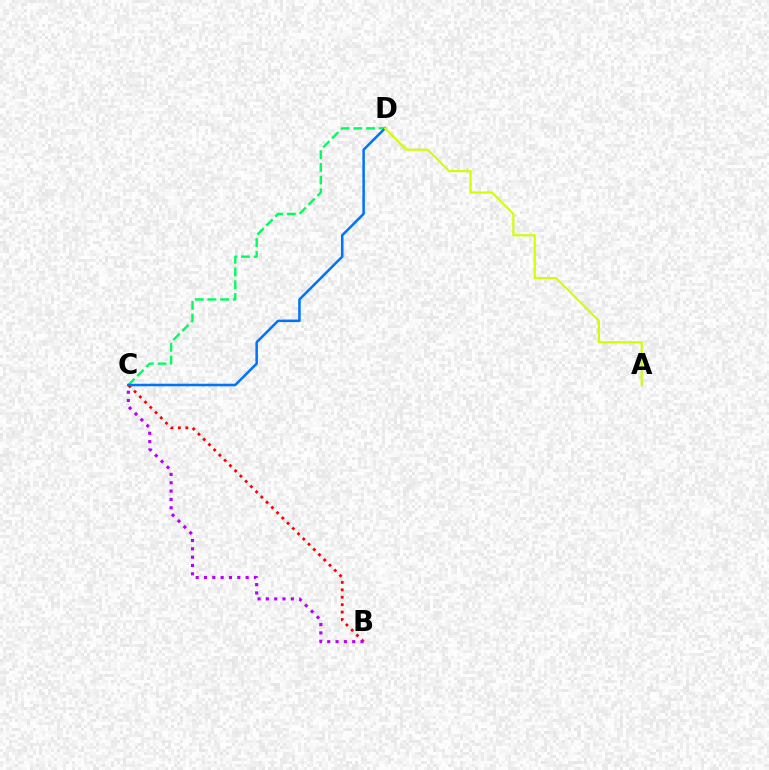{('B', 'C'): [{'color': '#ff0000', 'line_style': 'dotted', 'thickness': 2.01}, {'color': '#b900ff', 'line_style': 'dotted', 'thickness': 2.26}], ('C', 'D'): [{'color': '#00ff5c', 'line_style': 'dashed', 'thickness': 1.73}, {'color': '#0074ff', 'line_style': 'solid', 'thickness': 1.83}], ('A', 'D'): [{'color': '#d1ff00', 'line_style': 'solid', 'thickness': 1.54}]}